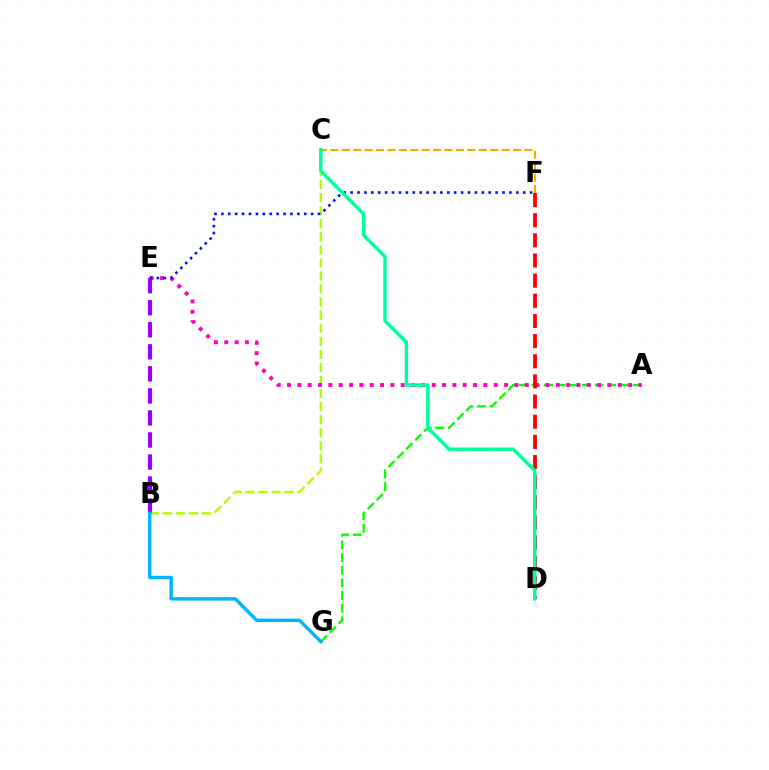{('A', 'G'): [{'color': '#08ff00', 'line_style': 'dashed', 'thickness': 1.72}], ('C', 'F'): [{'color': '#ffa500', 'line_style': 'dashed', 'thickness': 1.55}], ('B', 'C'): [{'color': '#b3ff00', 'line_style': 'dashed', 'thickness': 1.77}], ('B', 'E'): [{'color': '#9b00ff', 'line_style': 'dashed', 'thickness': 2.99}], ('A', 'E'): [{'color': '#ff00bd', 'line_style': 'dotted', 'thickness': 2.81}], ('D', 'F'): [{'color': '#ff0000', 'line_style': 'dashed', 'thickness': 2.74}], ('B', 'G'): [{'color': '#00b5ff', 'line_style': 'solid', 'thickness': 2.45}], ('E', 'F'): [{'color': '#0010ff', 'line_style': 'dotted', 'thickness': 1.88}], ('C', 'D'): [{'color': '#00ff9d', 'line_style': 'solid', 'thickness': 2.45}]}